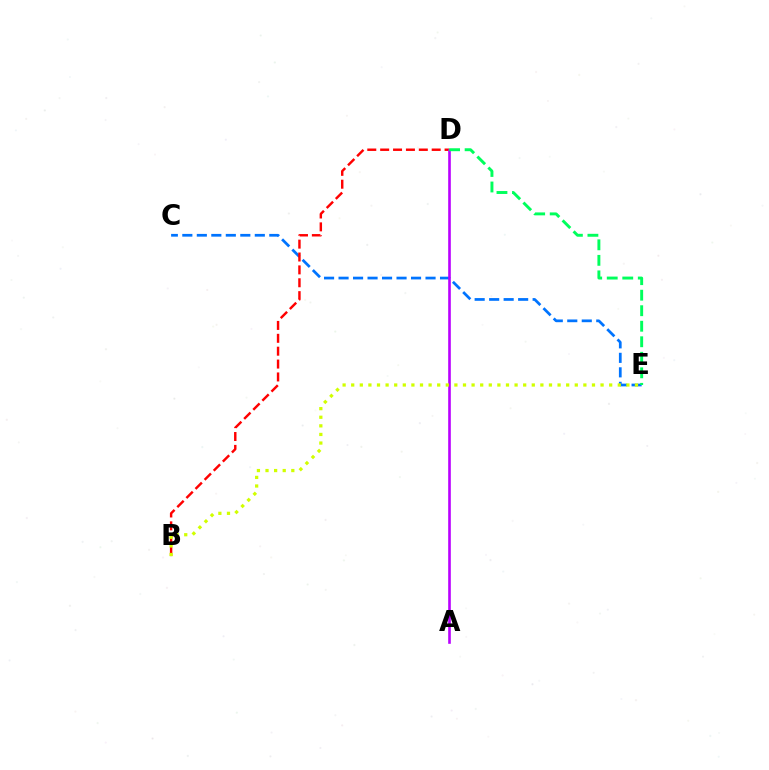{('C', 'E'): [{'color': '#0074ff', 'line_style': 'dashed', 'thickness': 1.97}], ('B', 'D'): [{'color': '#ff0000', 'line_style': 'dashed', 'thickness': 1.75}], ('A', 'D'): [{'color': '#b900ff', 'line_style': 'solid', 'thickness': 1.89}], ('B', 'E'): [{'color': '#d1ff00', 'line_style': 'dotted', 'thickness': 2.34}], ('D', 'E'): [{'color': '#00ff5c', 'line_style': 'dashed', 'thickness': 2.11}]}